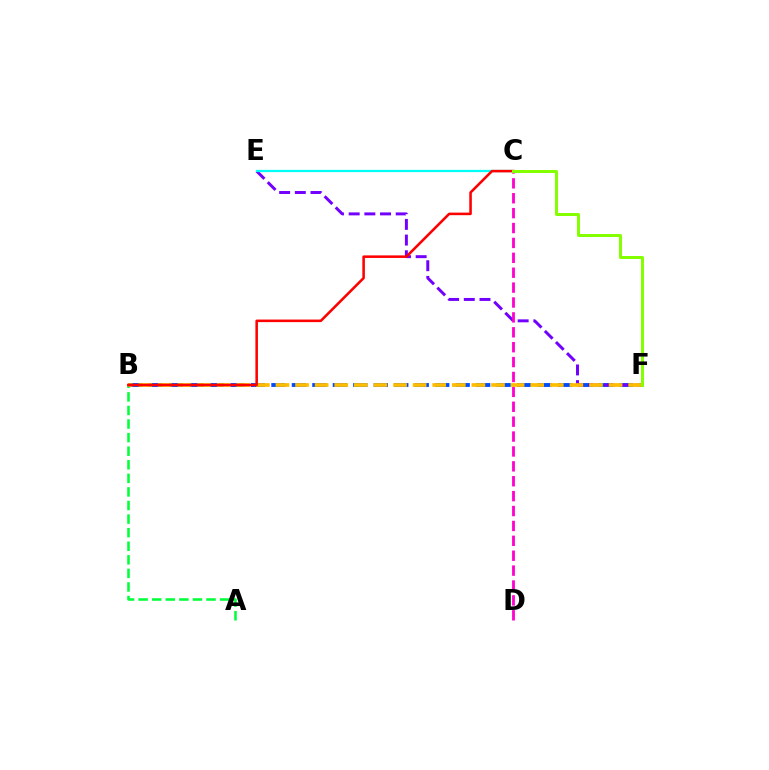{('A', 'B'): [{'color': '#00ff39', 'line_style': 'dashed', 'thickness': 1.84}], ('B', 'F'): [{'color': '#004bff', 'line_style': 'dashed', 'thickness': 2.78}, {'color': '#ffbd00', 'line_style': 'dashed', 'thickness': 2.66}], ('E', 'F'): [{'color': '#7200ff', 'line_style': 'dashed', 'thickness': 2.13}], ('C', 'E'): [{'color': '#00fff6', 'line_style': 'solid', 'thickness': 1.62}], ('C', 'D'): [{'color': '#ff00cf', 'line_style': 'dashed', 'thickness': 2.02}], ('B', 'C'): [{'color': '#ff0000', 'line_style': 'solid', 'thickness': 1.84}], ('C', 'F'): [{'color': '#84ff00', 'line_style': 'solid', 'thickness': 2.16}]}